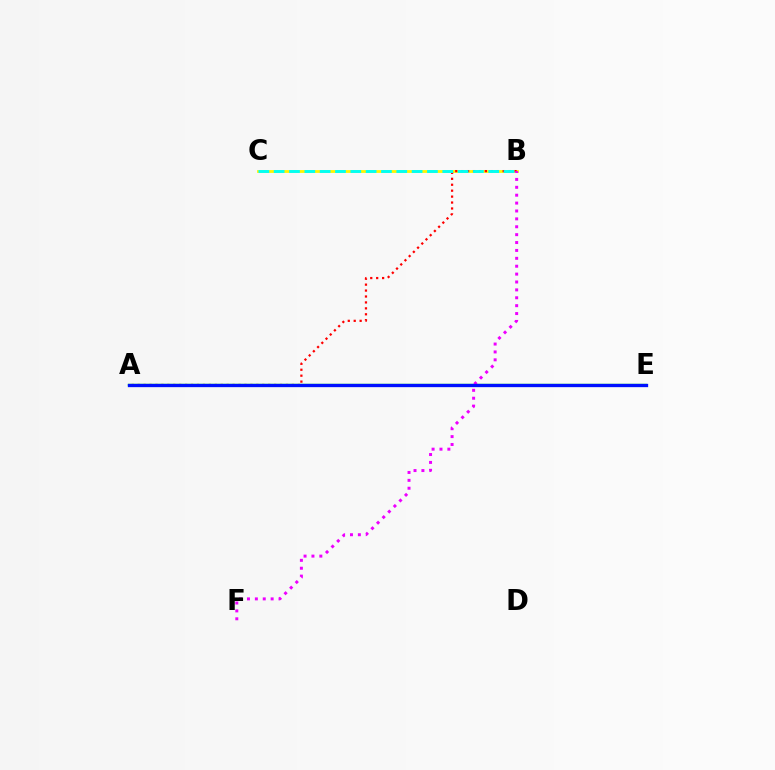{('B', 'C'): [{'color': '#fcf500', 'line_style': 'solid', 'thickness': 2.01}, {'color': '#00fff6', 'line_style': 'dashed', 'thickness': 2.08}], ('A', 'B'): [{'color': '#ff0000', 'line_style': 'dotted', 'thickness': 1.61}], ('A', 'E'): [{'color': '#08ff00', 'line_style': 'solid', 'thickness': 1.69}, {'color': '#0010ff', 'line_style': 'solid', 'thickness': 2.38}], ('B', 'F'): [{'color': '#ee00ff', 'line_style': 'dotted', 'thickness': 2.14}]}